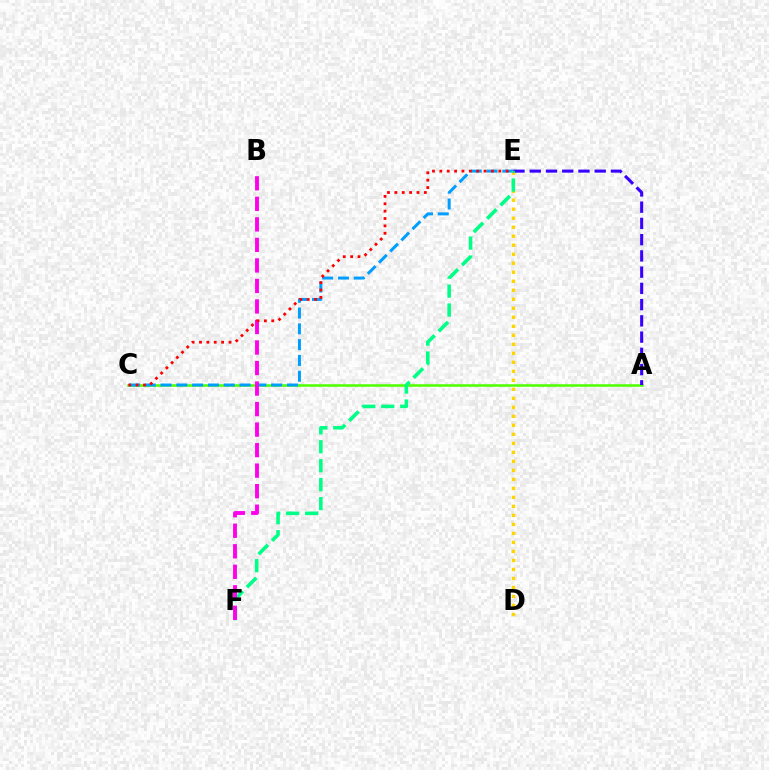{('A', 'C'): [{'color': '#4fff00', 'line_style': 'solid', 'thickness': 1.83}], ('D', 'E'): [{'color': '#ffd500', 'line_style': 'dotted', 'thickness': 2.45}], ('C', 'E'): [{'color': '#009eff', 'line_style': 'dashed', 'thickness': 2.15}, {'color': '#ff0000', 'line_style': 'dotted', 'thickness': 2.0}], ('A', 'E'): [{'color': '#3700ff', 'line_style': 'dashed', 'thickness': 2.21}], ('E', 'F'): [{'color': '#00ff86', 'line_style': 'dashed', 'thickness': 2.57}], ('B', 'F'): [{'color': '#ff00ed', 'line_style': 'dashed', 'thickness': 2.79}]}